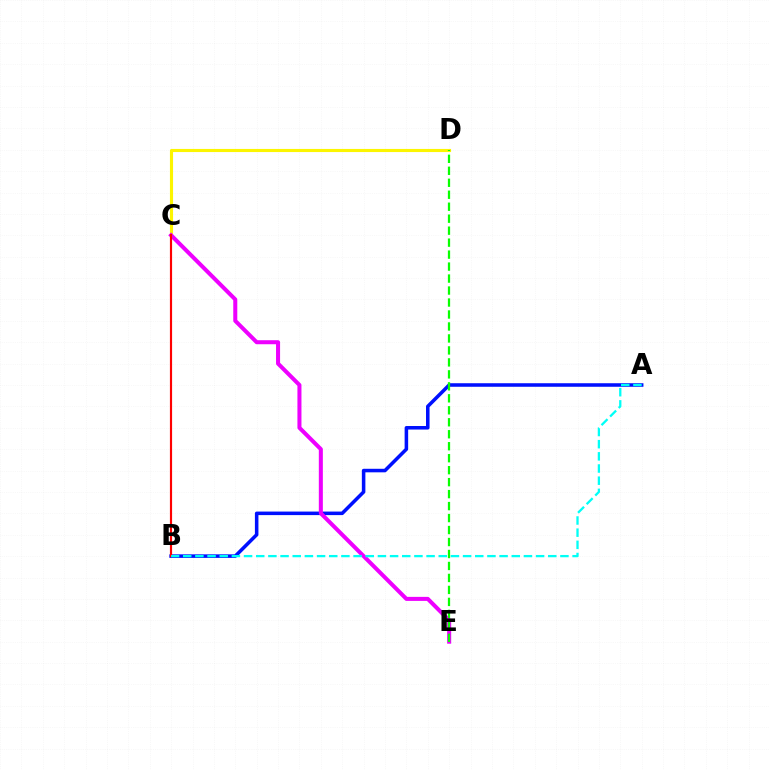{('A', 'B'): [{'color': '#0010ff', 'line_style': 'solid', 'thickness': 2.55}, {'color': '#00fff6', 'line_style': 'dashed', 'thickness': 1.65}], ('C', 'D'): [{'color': '#fcf500', 'line_style': 'solid', 'thickness': 2.24}], ('C', 'E'): [{'color': '#ee00ff', 'line_style': 'solid', 'thickness': 2.9}], ('B', 'C'): [{'color': '#ff0000', 'line_style': 'solid', 'thickness': 1.57}], ('D', 'E'): [{'color': '#08ff00', 'line_style': 'dashed', 'thickness': 1.63}]}